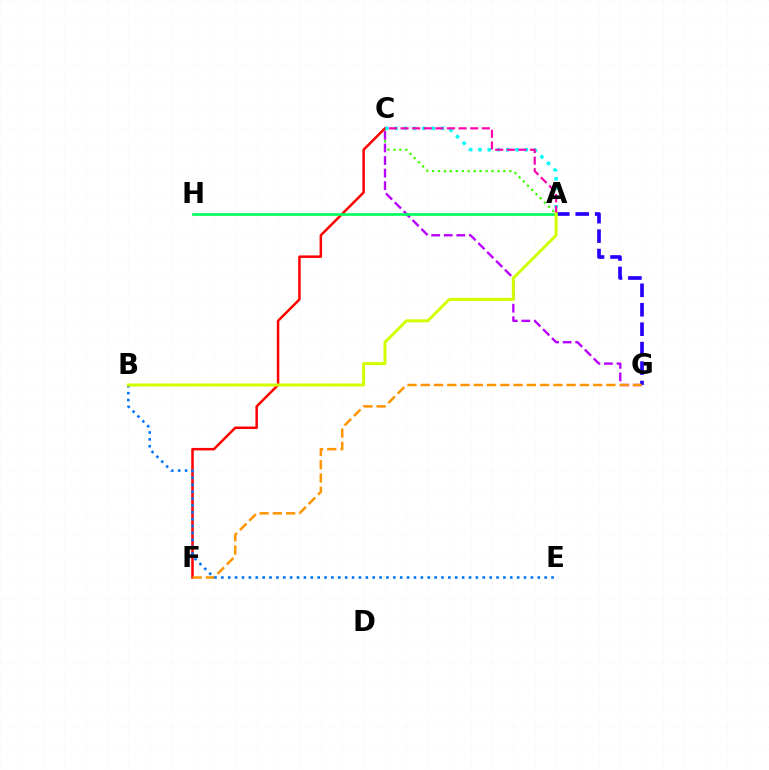{('A', 'C'): [{'color': '#3dff00', 'line_style': 'dotted', 'thickness': 1.61}, {'color': '#00fff6', 'line_style': 'dotted', 'thickness': 2.52}, {'color': '#ff00ac', 'line_style': 'dashed', 'thickness': 1.58}], ('A', 'G'): [{'color': '#2500ff', 'line_style': 'dashed', 'thickness': 2.64}], ('C', 'F'): [{'color': '#ff0000', 'line_style': 'solid', 'thickness': 1.8}], ('C', 'G'): [{'color': '#b900ff', 'line_style': 'dashed', 'thickness': 1.7}], ('F', 'G'): [{'color': '#ff9400', 'line_style': 'dashed', 'thickness': 1.8}], ('A', 'H'): [{'color': '#00ff5c', 'line_style': 'solid', 'thickness': 1.93}], ('B', 'E'): [{'color': '#0074ff', 'line_style': 'dotted', 'thickness': 1.87}], ('A', 'B'): [{'color': '#d1ff00', 'line_style': 'solid', 'thickness': 2.17}]}